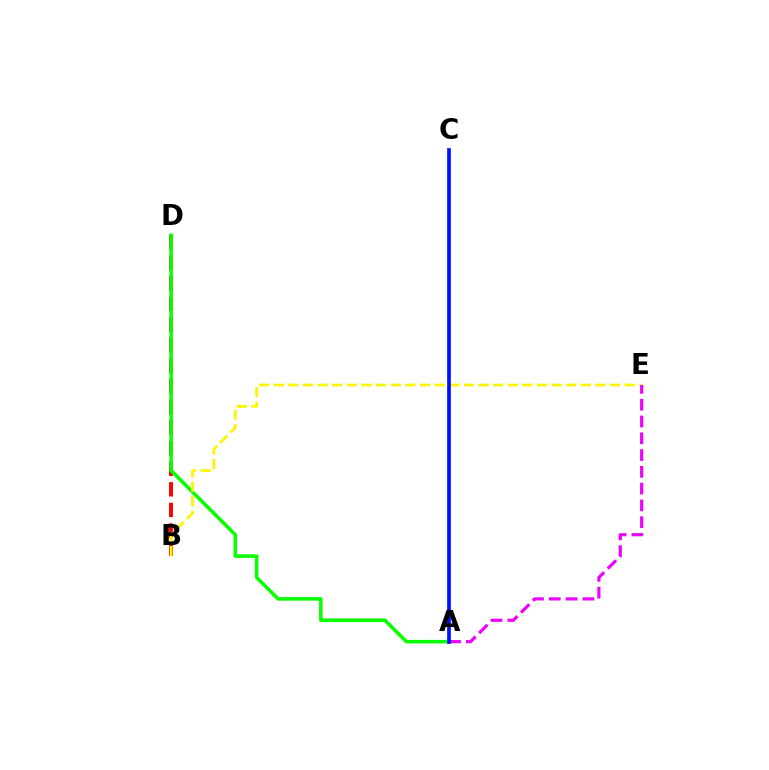{('B', 'D'): [{'color': '#ff0000', 'line_style': 'dashed', 'thickness': 2.8}], ('A', 'D'): [{'color': '#08ff00', 'line_style': 'solid', 'thickness': 2.55}], ('B', 'E'): [{'color': '#fcf500', 'line_style': 'dashed', 'thickness': 1.99}], ('A', 'C'): [{'color': '#00fff6', 'line_style': 'solid', 'thickness': 1.6}, {'color': '#0010ff', 'line_style': 'solid', 'thickness': 2.65}], ('A', 'E'): [{'color': '#ee00ff', 'line_style': 'dashed', 'thickness': 2.28}]}